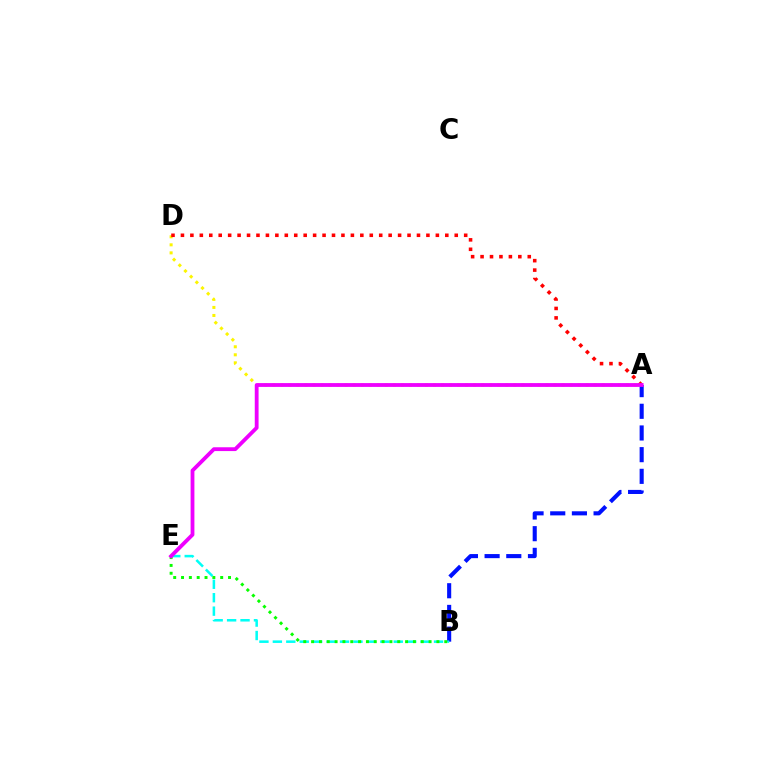{('A', 'D'): [{'color': '#fcf500', 'line_style': 'dotted', 'thickness': 2.18}, {'color': '#ff0000', 'line_style': 'dotted', 'thickness': 2.57}], ('A', 'B'): [{'color': '#0010ff', 'line_style': 'dashed', 'thickness': 2.95}], ('B', 'E'): [{'color': '#00fff6', 'line_style': 'dashed', 'thickness': 1.82}, {'color': '#08ff00', 'line_style': 'dotted', 'thickness': 2.13}], ('A', 'E'): [{'color': '#ee00ff', 'line_style': 'solid', 'thickness': 2.74}]}